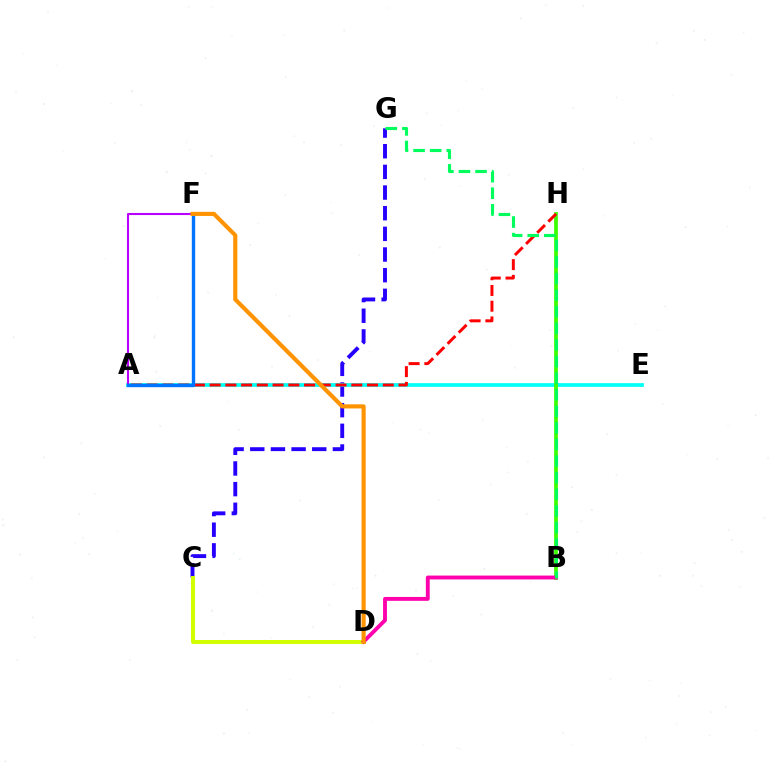{('C', 'G'): [{'color': '#2500ff', 'line_style': 'dashed', 'thickness': 2.81}], ('A', 'E'): [{'color': '#00fff6', 'line_style': 'solid', 'thickness': 2.67}], ('B', 'H'): [{'color': '#3dff00', 'line_style': 'solid', 'thickness': 2.7}], ('A', 'H'): [{'color': '#ff0000', 'line_style': 'dashed', 'thickness': 2.14}], ('C', 'D'): [{'color': '#d1ff00', 'line_style': 'solid', 'thickness': 2.89}], ('B', 'D'): [{'color': '#ff00ac', 'line_style': 'solid', 'thickness': 2.79}], ('A', 'F'): [{'color': '#b900ff', 'line_style': 'solid', 'thickness': 1.51}, {'color': '#0074ff', 'line_style': 'solid', 'thickness': 2.43}], ('D', 'F'): [{'color': '#ff9400', 'line_style': 'solid', 'thickness': 2.97}], ('B', 'G'): [{'color': '#00ff5c', 'line_style': 'dashed', 'thickness': 2.25}]}